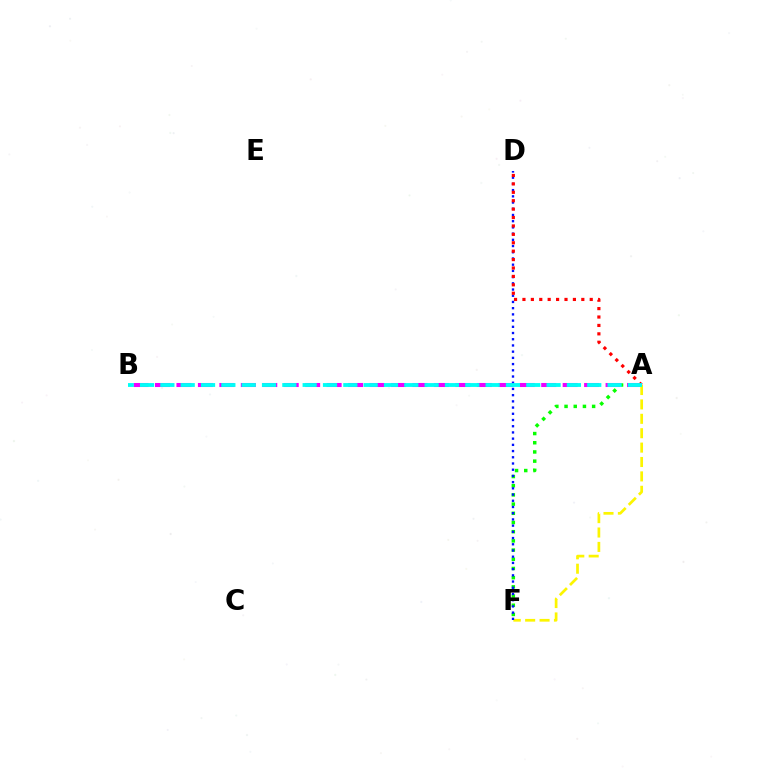{('A', 'F'): [{'color': '#08ff00', 'line_style': 'dotted', 'thickness': 2.5}, {'color': '#fcf500', 'line_style': 'dashed', 'thickness': 1.96}], ('A', 'B'): [{'color': '#ee00ff', 'line_style': 'dashed', 'thickness': 2.91}, {'color': '#00fff6', 'line_style': 'dashed', 'thickness': 2.76}], ('D', 'F'): [{'color': '#0010ff', 'line_style': 'dotted', 'thickness': 1.69}], ('A', 'D'): [{'color': '#ff0000', 'line_style': 'dotted', 'thickness': 2.29}]}